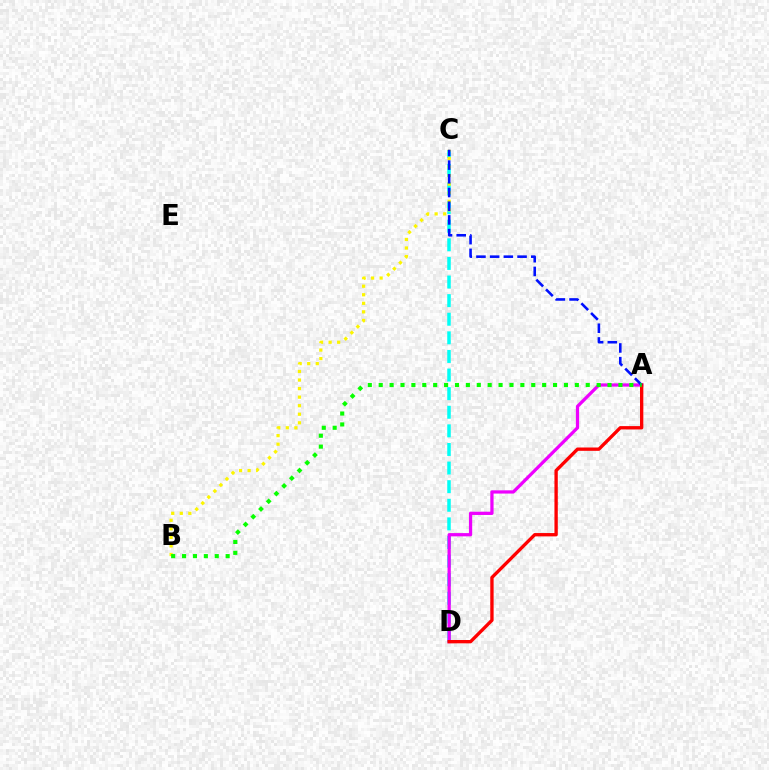{('C', 'D'): [{'color': '#00fff6', 'line_style': 'dashed', 'thickness': 2.53}], ('A', 'D'): [{'color': '#ee00ff', 'line_style': 'solid', 'thickness': 2.34}, {'color': '#ff0000', 'line_style': 'solid', 'thickness': 2.4}], ('B', 'C'): [{'color': '#fcf500', 'line_style': 'dotted', 'thickness': 2.32}], ('A', 'C'): [{'color': '#0010ff', 'line_style': 'dashed', 'thickness': 1.86}], ('A', 'B'): [{'color': '#08ff00', 'line_style': 'dotted', 'thickness': 2.96}]}